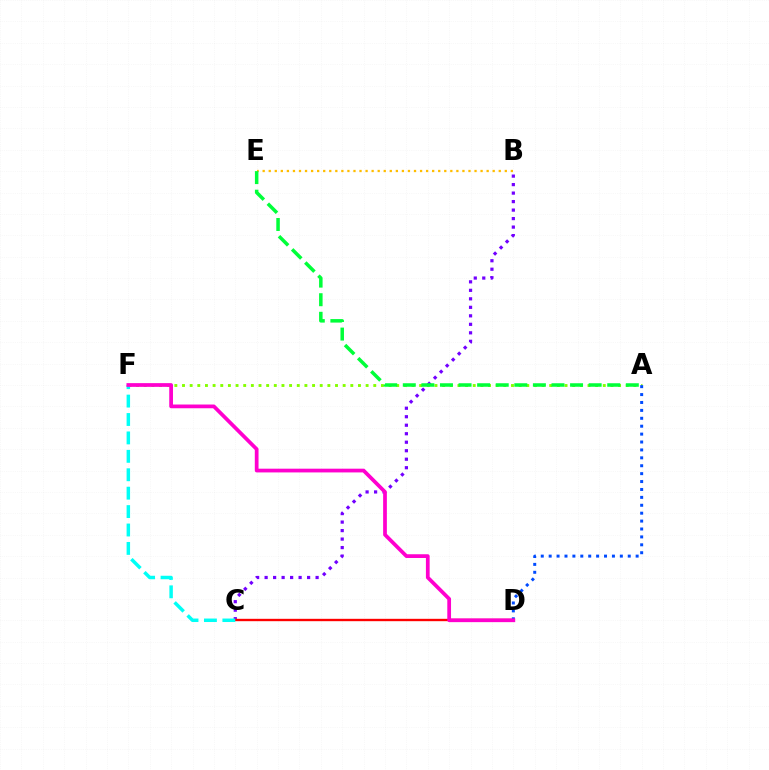{('B', 'C'): [{'color': '#7200ff', 'line_style': 'dotted', 'thickness': 2.31}], ('C', 'D'): [{'color': '#ff0000', 'line_style': 'solid', 'thickness': 1.71}], ('A', 'F'): [{'color': '#84ff00', 'line_style': 'dotted', 'thickness': 2.08}], ('A', 'D'): [{'color': '#004bff', 'line_style': 'dotted', 'thickness': 2.15}], ('C', 'F'): [{'color': '#00fff6', 'line_style': 'dashed', 'thickness': 2.5}], ('D', 'F'): [{'color': '#ff00cf', 'line_style': 'solid', 'thickness': 2.69}], ('B', 'E'): [{'color': '#ffbd00', 'line_style': 'dotted', 'thickness': 1.64}], ('A', 'E'): [{'color': '#00ff39', 'line_style': 'dashed', 'thickness': 2.52}]}